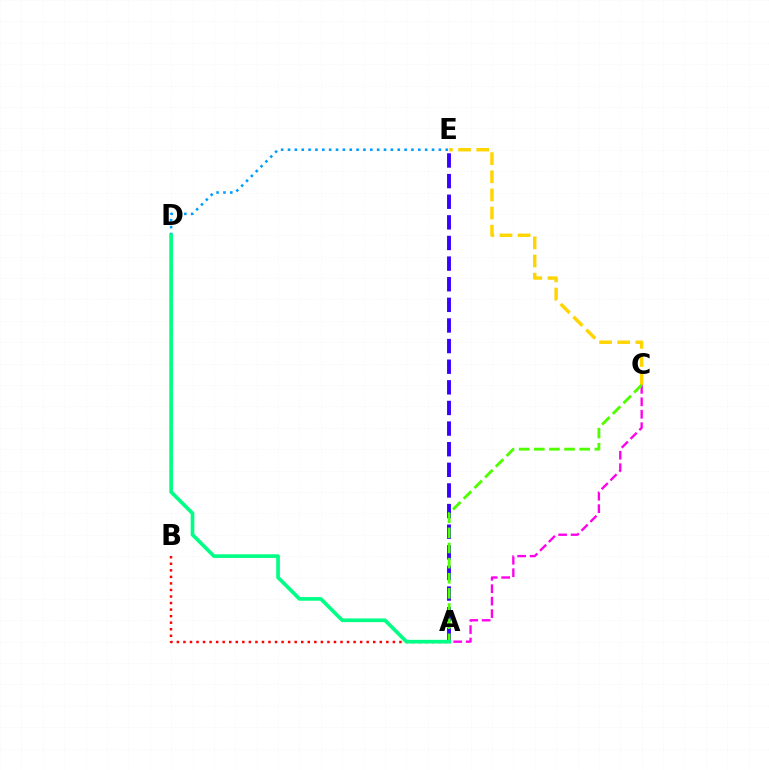{('A', 'E'): [{'color': '#3700ff', 'line_style': 'dashed', 'thickness': 2.8}], ('D', 'E'): [{'color': '#009eff', 'line_style': 'dotted', 'thickness': 1.86}], ('C', 'E'): [{'color': '#ffd500', 'line_style': 'dashed', 'thickness': 2.46}], ('A', 'B'): [{'color': '#ff0000', 'line_style': 'dotted', 'thickness': 1.78}], ('A', 'C'): [{'color': '#ff00ed', 'line_style': 'dashed', 'thickness': 1.69}, {'color': '#4fff00', 'line_style': 'dashed', 'thickness': 2.06}], ('A', 'D'): [{'color': '#00ff86', 'line_style': 'solid', 'thickness': 2.64}]}